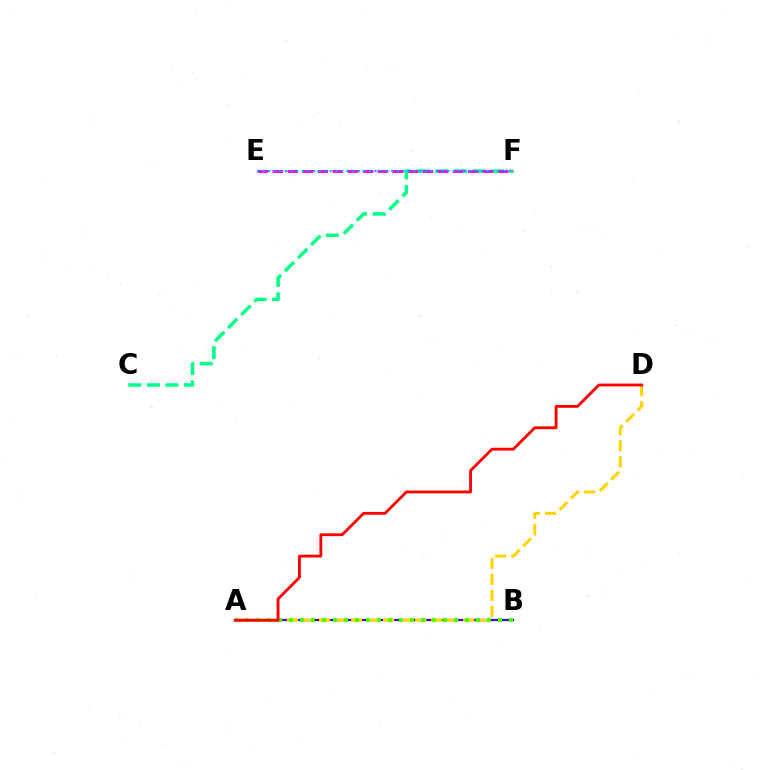{('C', 'F'): [{'color': '#00ff86', 'line_style': 'dashed', 'thickness': 2.52}], ('A', 'B'): [{'color': '#3700ff', 'line_style': 'solid', 'thickness': 1.6}, {'color': '#4fff00', 'line_style': 'dotted', 'thickness': 2.99}], ('A', 'D'): [{'color': '#ffd500', 'line_style': 'dashed', 'thickness': 2.18}, {'color': '#ff0000', 'line_style': 'solid', 'thickness': 2.04}], ('E', 'F'): [{'color': '#ff00ed', 'line_style': 'dashed', 'thickness': 2.04}, {'color': '#009eff', 'line_style': 'dotted', 'thickness': 1.52}]}